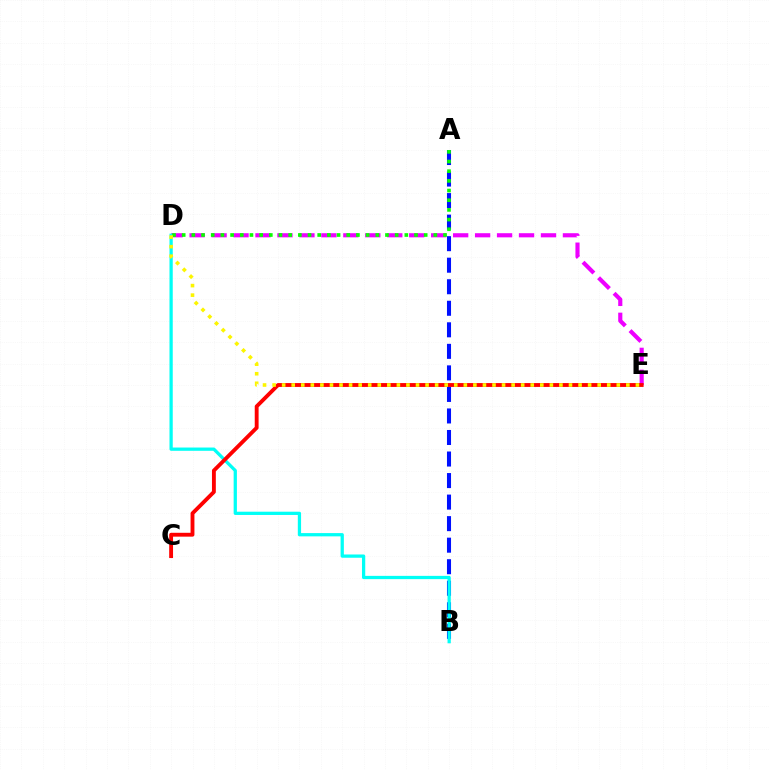{('A', 'B'): [{'color': '#0010ff', 'line_style': 'dashed', 'thickness': 2.93}], ('D', 'E'): [{'color': '#ee00ff', 'line_style': 'dashed', 'thickness': 2.98}, {'color': '#fcf500', 'line_style': 'dotted', 'thickness': 2.6}], ('B', 'D'): [{'color': '#00fff6', 'line_style': 'solid', 'thickness': 2.35}], ('C', 'E'): [{'color': '#ff0000', 'line_style': 'solid', 'thickness': 2.78}], ('A', 'D'): [{'color': '#08ff00', 'line_style': 'dotted', 'thickness': 2.63}]}